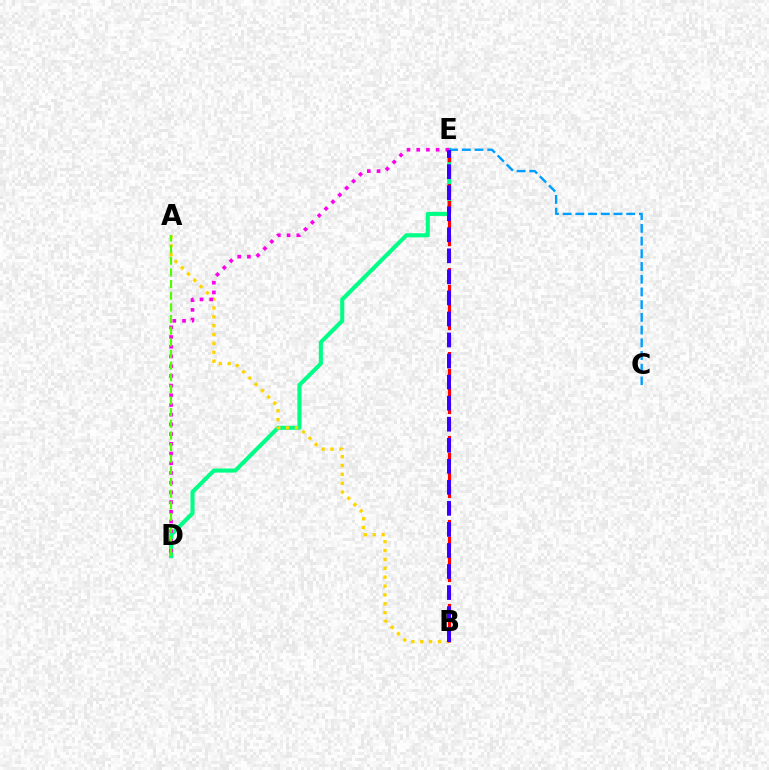{('D', 'E'): [{'color': '#00ff86', 'line_style': 'solid', 'thickness': 2.94}, {'color': '#ff00ed', 'line_style': 'dotted', 'thickness': 2.64}], ('A', 'B'): [{'color': '#ffd500', 'line_style': 'dotted', 'thickness': 2.41}], ('B', 'E'): [{'color': '#ff0000', 'line_style': 'dashed', 'thickness': 2.28}, {'color': '#3700ff', 'line_style': 'dashed', 'thickness': 2.86}], ('C', 'E'): [{'color': '#009eff', 'line_style': 'dashed', 'thickness': 1.73}], ('A', 'D'): [{'color': '#4fff00', 'line_style': 'dashed', 'thickness': 1.58}]}